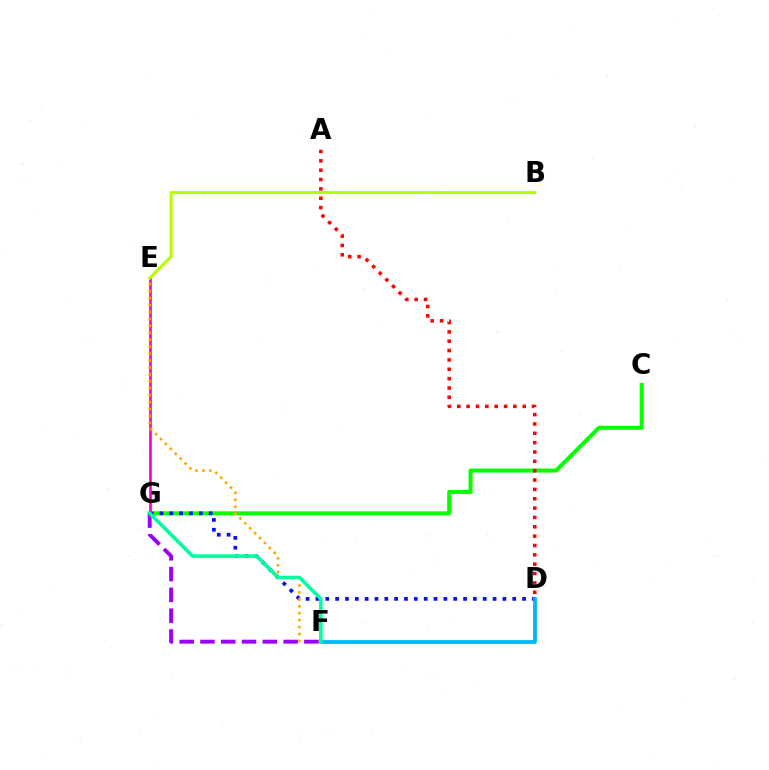{('C', 'G'): [{'color': '#08ff00', 'line_style': 'solid', 'thickness': 2.9}], ('D', 'G'): [{'color': '#0010ff', 'line_style': 'dotted', 'thickness': 2.67}], ('E', 'G'): [{'color': '#ff00bd', 'line_style': 'solid', 'thickness': 1.92}], ('E', 'F'): [{'color': '#ffa500', 'line_style': 'dotted', 'thickness': 1.88}], ('B', 'E'): [{'color': '#b3ff00', 'line_style': 'solid', 'thickness': 2.19}], ('D', 'F'): [{'color': '#00b5ff', 'line_style': 'solid', 'thickness': 2.69}], ('A', 'D'): [{'color': '#ff0000', 'line_style': 'dotted', 'thickness': 2.54}], ('F', 'G'): [{'color': '#9b00ff', 'line_style': 'dashed', 'thickness': 2.82}, {'color': '#00ff9d', 'line_style': 'solid', 'thickness': 2.56}]}